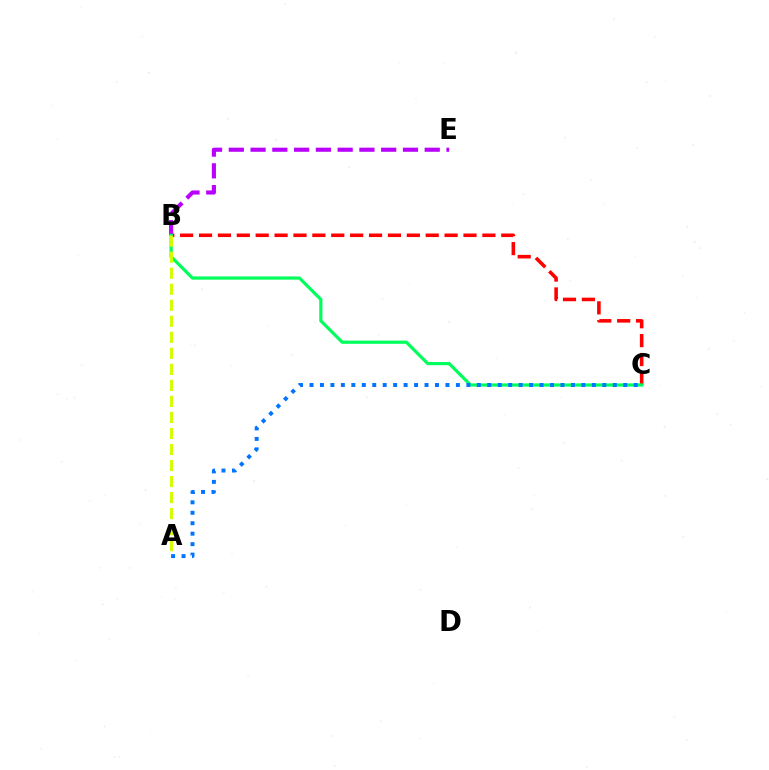{('B', 'C'): [{'color': '#ff0000', 'line_style': 'dashed', 'thickness': 2.57}, {'color': '#00ff5c', 'line_style': 'solid', 'thickness': 2.31}], ('B', 'E'): [{'color': '#b900ff', 'line_style': 'dashed', 'thickness': 2.96}], ('A', 'B'): [{'color': '#d1ff00', 'line_style': 'dashed', 'thickness': 2.18}], ('A', 'C'): [{'color': '#0074ff', 'line_style': 'dotted', 'thickness': 2.84}]}